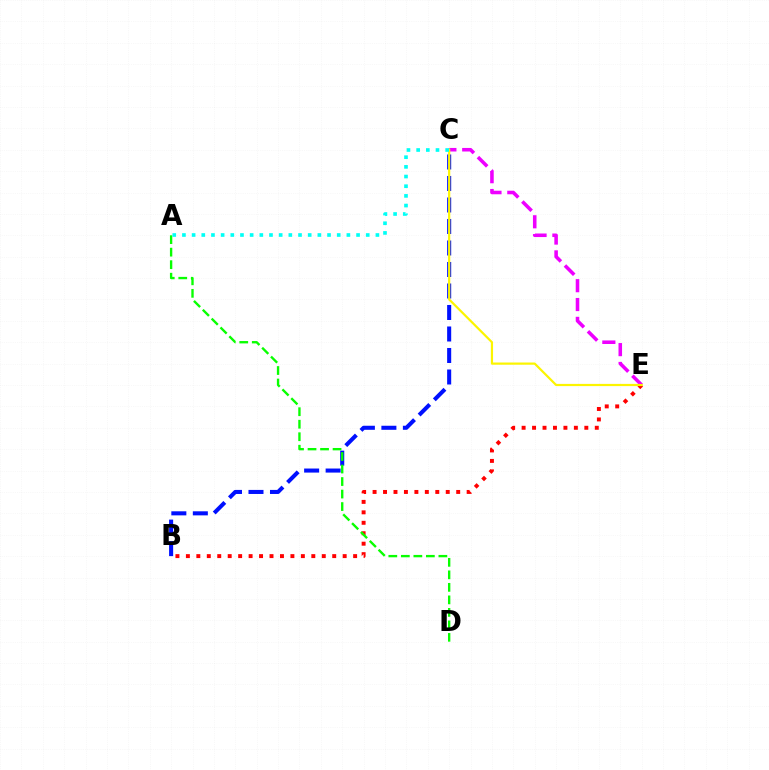{('B', 'C'): [{'color': '#0010ff', 'line_style': 'dashed', 'thickness': 2.92}], ('B', 'E'): [{'color': '#ff0000', 'line_style': 'dotted', 'thickness': 2.84}], ('A', 'D'): [{'color': '#08ff00', 'line_style': 'dashed', 'thickness': 1.7}], ('C', 'E'): [{'color': '#ee00ff', 'line_style': 'dashed', 'thickness': 2.56}, {'color': '#fcf500', 'line_style': 'solid', 'thickness': 1.59}], ('A', 'C'): [{'color': '#00fff6', 'line_style': 'dotted', 'thickness': 2.63}]}